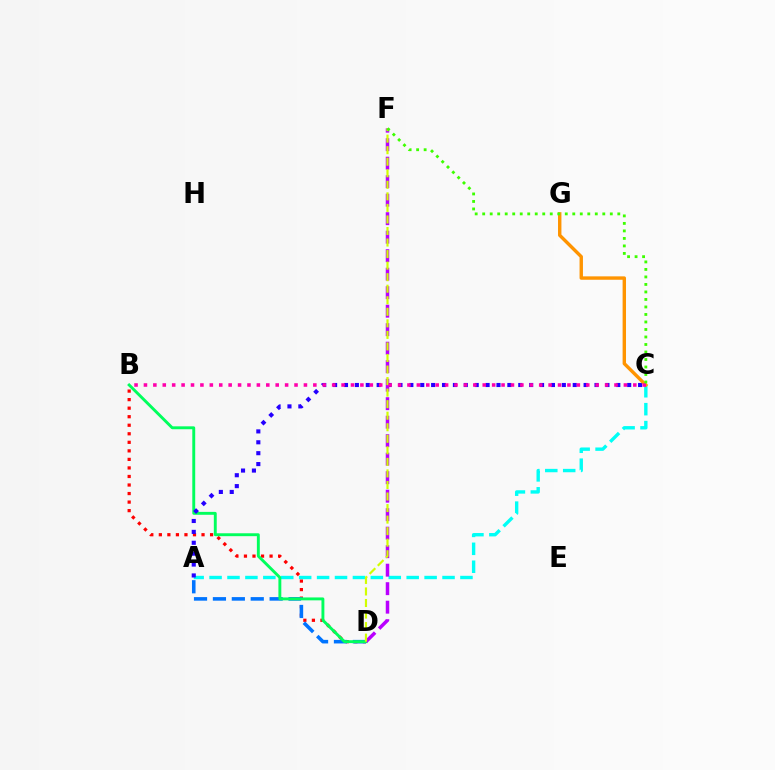{('B', 'D'): [{'color': '#ff0000', 'line_style': 'dotted', 'thickness': 2.32}, {'color': '#00ff5c', 'line_style': 'solid', 'thickness': 2.09}], ('A', 'C'): [{'color': '#00fff6', 'line_style': 'dashed', 'thickness': 2.43}, {'color': '#2500ff', 'line_style': 'dotted', 'thickness': 2.96}], ('A', 'D'): [{'color': '#0074ff', 'line_style': 'dashed', 'thickness': 2.57}], ('C', 'G'): [{'color': '#ff9400', 'line_style': 'solid', 'thickness': 2.45}], ('D', 'F'): [{'color': '#b900ff', 'line_style': 'dashed', 'thickness': 2.51}, {'color': '#d1ff00', 'line_style': 'dashed', 'thickness': 1.57}], ('B', 'C'): [{'color': '#ff00ac', 'line_style': 'dotted', 'thickness': 2.56}], ('C', 'F'): [{'color': '#3dff00', 'line_style': 'dotted', 'thickness': 2.04}]}